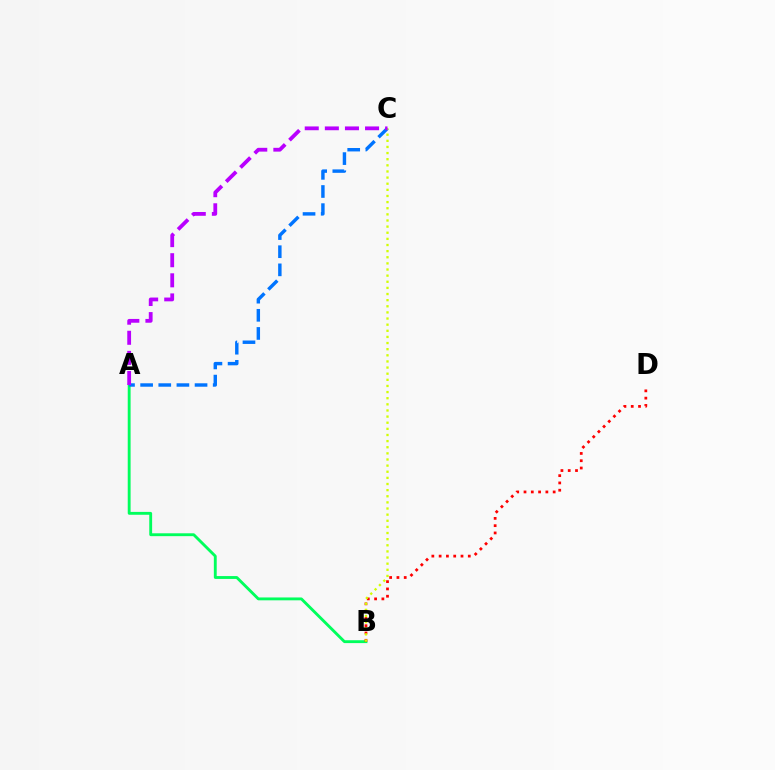{('A', 'B'): [{'color': '#00ff5c', 'line_style': 'solid', 'thickness': 2.06}], ('A', 'C'): [{'color': '#0074ff', 'line_style': 'dashed', 'thickness': 2.46}, {'color': '#b900ff', 'line_style': 'dashed', 'thickness': 2.73}], ('B', 'D'): [{'color': '#ff0000', 'line_style': 'dotted', 'thickness': 1.98}], ('B', 'C'): [{'color': '#d1ff00', 'line_style': 'dotted', 'thickness': 1.67}]}